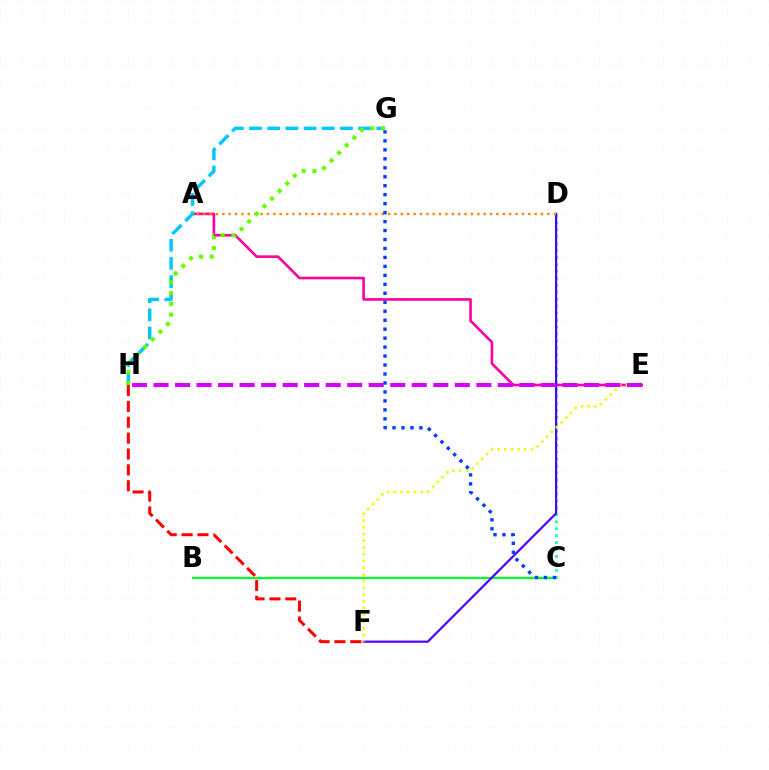{('C', 'D'): [{'color': '#00ffaf', 'line_style': 'dotted', 'thickness': 1.89}], ('A', 'E'): [{'color': '#ff00a0', 'line_style': 'solid', 'thickness': 1.89}], ('B', 'C'): [{'color': '#00ff27', 'line_style': 'solid', 'thickness': 1.6}], ('D', 'F'): [{'color': '#4f00ff', 'line_style': 'solid', 'thickness': 1.59}], ('E', 'F'): [{'color': '#eeff00', 'line_style': 'dotted', 'thickness': 1.83}], ('A', 'D'): [{'color': '#ff8800', 'line_style': 'dotted', 'thickness': 1.73}], ('G', 'H'): [{'color': '#00c7ff', 'line_style': 'dashed', 'thickness': 2.47}, {'color': '#66ff00', 'line_style': 'dotted', 'thickness': 2.92}], ('C', 'G'): [{'color': '#003fff', 'line_style': 'dotted', 'thickness': 2.44}], ('E', 'H'): [{'color': '#d600ff', 'line_style': 'dashed', 'thickness': 2.92}], ('F', 'H'): [{'color': '#ff0000', 'line_style': 'dashed', 'thickness': 2.16}]}